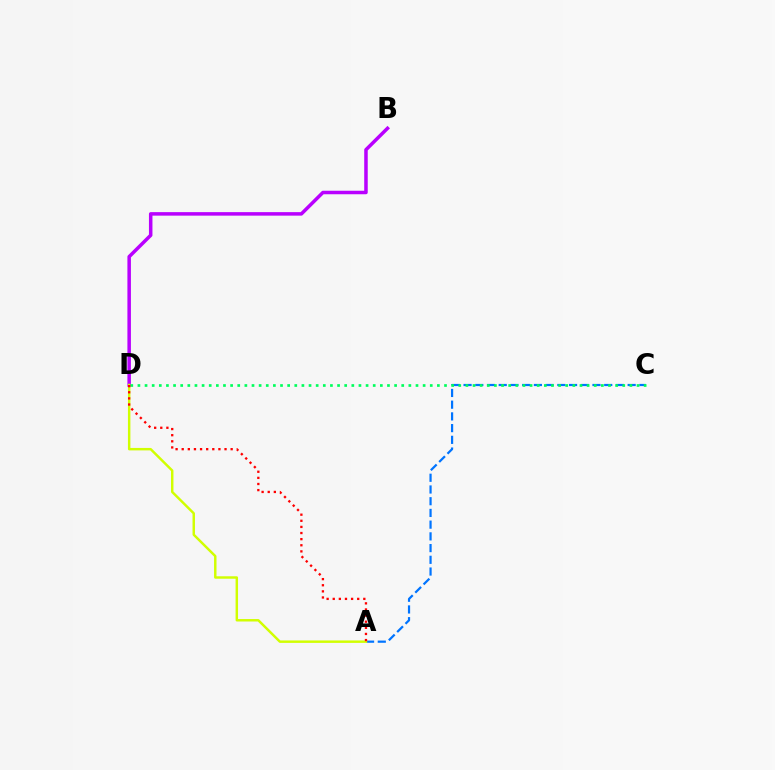{('A', 'C'): [{'color': '#0074ff', 'line_style': 'dashed', 'thickness': 1.59}], ('B', 'D'): [{'color': '#b900ff', 'line_style': 'solid', 'thickness': 2.53}], ('A', 'D'): [{'color': '#d1ff00', 'line_style': 'solid', 'thickness': 1.77}, {'color': '#ff0000', 'line_style': 'dotted', 'thickness': 1.66}], ('C', 'D'): [{'color': '#00ff5c', 'line_style': 'dotted', 'thickness': 1.94}]}